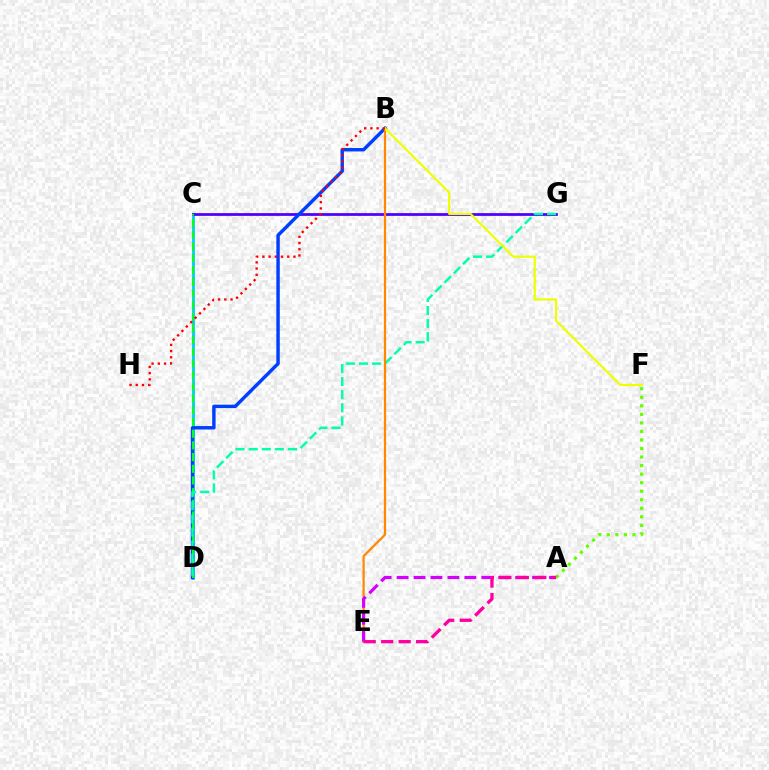{('C', 'D'): [{'color': '#00c7ff', 'line_style': 'solid', 'thickness': 1.96}, {'color': '#00ff27', 'line_style': 'dashed', 'thickness': 1.59}], ('A', 'F'): [{'color': '#66ff00', 'line_style': 'dotted', 'thickness': 2.32}], ('C', 'G'): [{'color': '#4f00ff', 'line_style': 'solid', 'thickness': 1.99}], ('B', 'D'): [{'color': '#003fff', 'line_style': 'solid', 'thickness': 2.47}], ('D', 'G'): [{'color': '#00ffaf', 'line_style': 'dashed', 'thickness': 1.78}], ('B', 'E'): [{'color': '#ff8800', 'line_style': 'solid', 'thickness': 1.59}], ('B', 'F'): [{'color': '#eeff00', 'line_style': 'solid', 'thickness': 1.58}], ('B', 'H'): [{'color': '#ff0000', 'line_style': 'dotted', 'thickness': 1.69}], ('A', 'E'): [{'color': '#d600ff', 'line_style': 'dashed', 'thickness': 2.3}, {'color': '#ff00a0', 'line_style': 'dashed', 'thickness': 2.37}]}